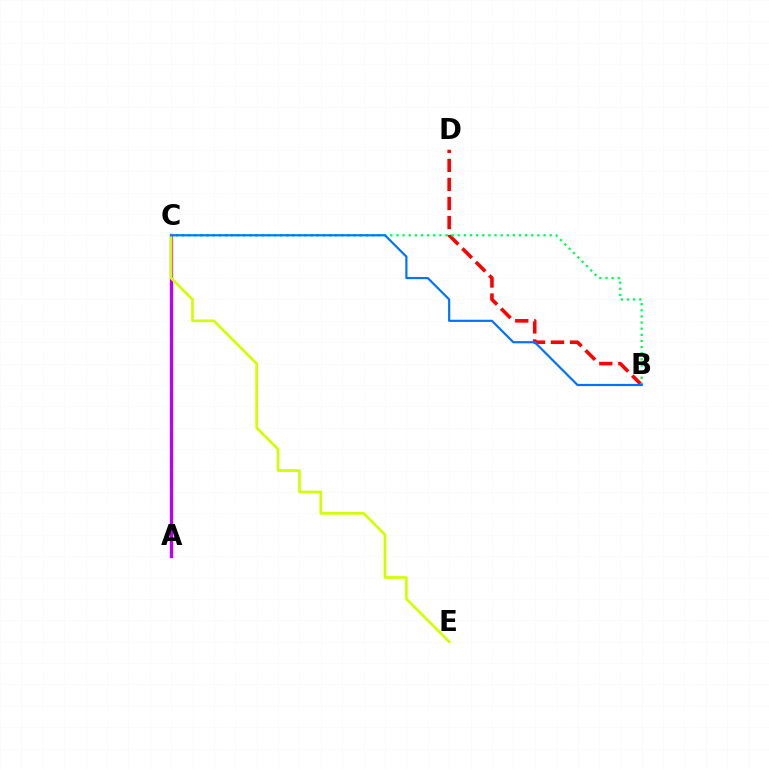{('A', 'C'): [{'color': '#b900ff', 'line_style': 'solid', 'thickness': 2.4}], ('B', 'D'): [{'color': '#ff0000', 'line_style': 'dashed', 'thickness': 2.59}], ('B', 'C'): [{'color': '#00ff5c', 'line_style': 'dotted', 'thickness': 1.66}, {'color': '#0074ff', 'line_style': 'solid', 'thickness': 1.58}], ('C', 'E'): [{'color': '#d1ff00', 'line_style': 'solid', 'thickness': 1.94}]}